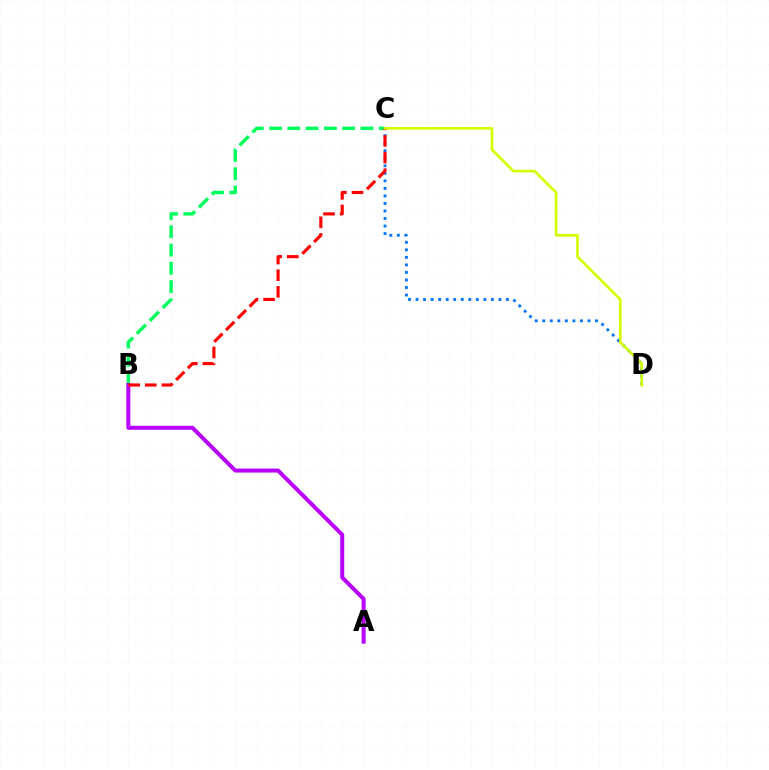{('B', 'C'): [{'color': '#00ff5c', 'line_style': 'dashed', 'thickness': 2.48}, {'color': '#ff0000', 'line_style': 'dashed', 'thickness': 2.26}], ('A', 'B'): [{'color': '#b900ff', 'line_style': 'solid', 'thickness': 2.88}], ('C', 'D'): [{'color': '#0074ff', 'line_style': 'dotted', 'thickness': 2.05}, {'color': '#d1ff00', 'line_style': 'solid', 'thickness': 1.9}]}